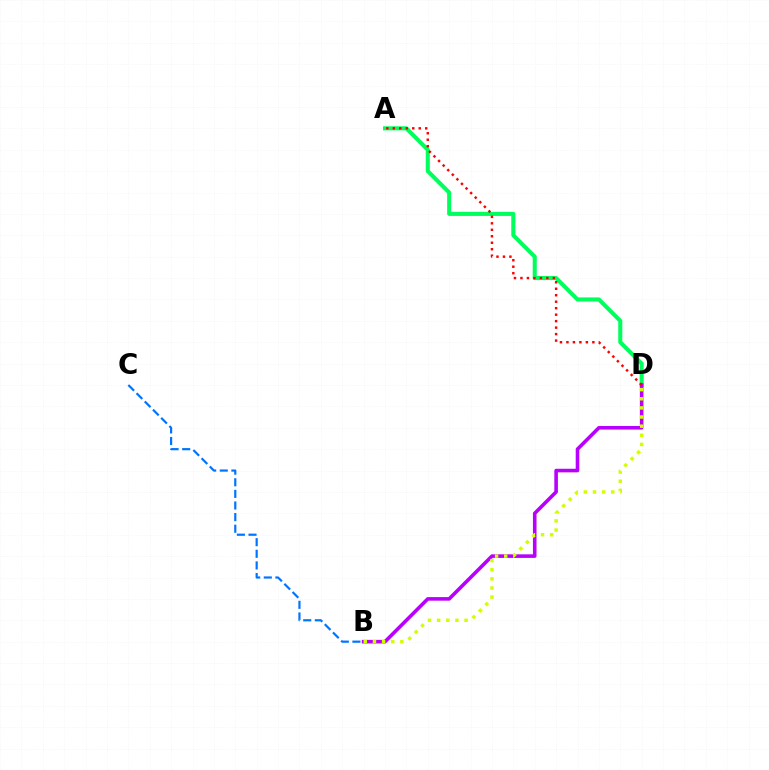{('A', 'D'): [{'color': '#00ff5c', 'line_style': 'solid', 'thickness': 2.93}, {'color': '#ff0000', 'line_style': 'dotted', 'thickness': 1.76}], ('B', 'D'): [{'color': '#b900ff', 'line_style': 'solid', 'thickness': 2.58}, {'color': '#d1ff00', 'line_style': 'dotted', 'thickness': 2.48}], ('B', 'C'): [{'color': '#0074ff', 'line_style': 'dashed', 'thickness': 1.58}]}